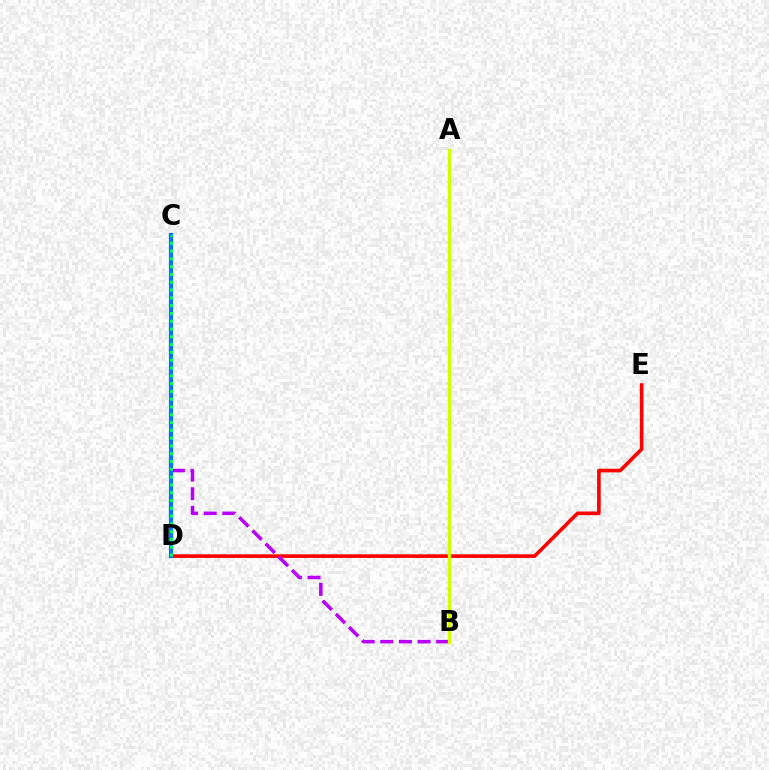{('D', 'E'): [{'color': '#ff0000', 'line_style': 'solid', 'thickness': 2.61}], ('B', 'C'): [{'color': '#b900ff', 'line_style': 'dashed', 'thickness': 2.53}], ('C', 'D'): [{'color': '#0074ff', 'line_style': 'solid', 'thickness': 2.99}, {'color': '#00ff5c', 'line_style': 'dotted', 'thickness': 2.12}], ('A', 'B'): [{'color': '#d1ff00', 'line_style': 'solid', 'thickness': 2.39}]}